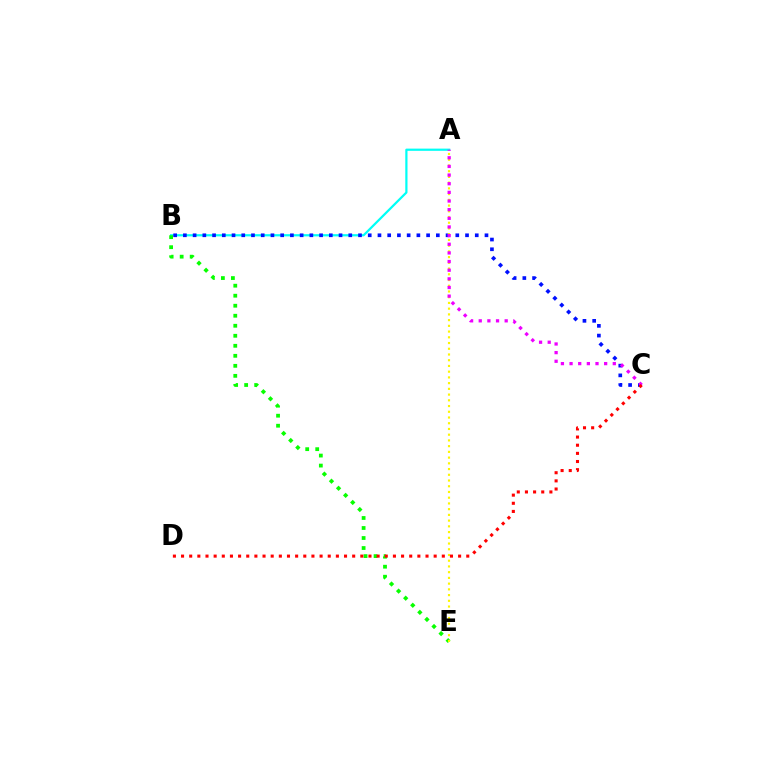{('A', 'B'): [{'color': '#00fff6', 'line_style': 'solid', 'thickness': 1.6}], ('B', 'E'): [{'color': '#08ff00', 'line_style': 'dotted', 'thickness': 2.72}], ('B', 'C'): [{'color': '#0010ff', 'line_style': 'dotted', 'thickness': 2.64}], ('A', 'E'): [{'color': '#fcf500', 'line_style': 'dotted', 'thickness': 1.56}], ('A', 'C'): [{'color': '#ee00ff', 'line_style': 'dotted', 'thickness': 2.35}], ('C', 'D'): [{'color': '#ff0000', 'line_style': 'dotted', 'thickness': 2.21}]}